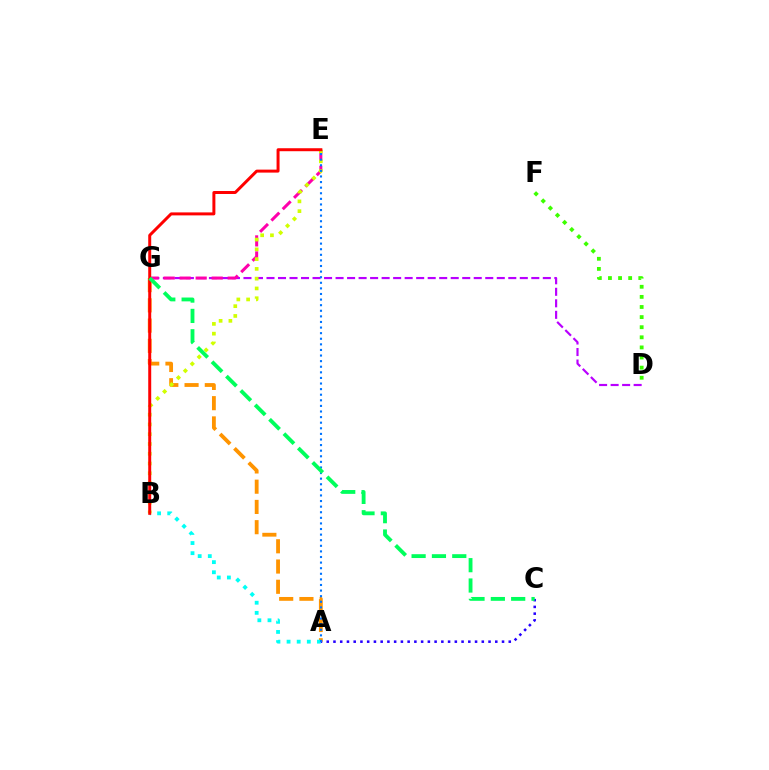{('D', 'G'): [{'color': '#b900ff', 'line_style': 'dashed', 'thickness': 1.56}], ('E', 'G'): [{'color': '#ff00ac', 'line_style': 'dashed', 'thickness': 2.18}], ('A', 'G'): [{'color': '#ff9400', 'line_style': 'dashed', 'thickness': 2.75}], ('A', 'B'): [{'color': '#00fff6', 'line_style': 'dotted', 'thickness': 2.75}], ('B', 'E'): [{'color': '#d1ff00', 'line_style': 'dotted', 'thickness': 2.66}, {'color': '#ff0000', 'line_style': 'solid', 'thickness': 2.15}], ('A', 'C'): [{'color': '#2500ff', 'line_style': 'dotted', 'thickness': 1.83}], ('A', 'E'): [{'color': '#0074ff', 'line_style': 'dotted', 'thickness': 1.52}], ('C', 'G'): [{'color': '#00ff5c', 'line_style': 'dashed', 'thickness': 2.76}], ('D', 'F'): [{'color': '#3dff00', 'line_style': 'dotted', 'thickness': 2.75}]}